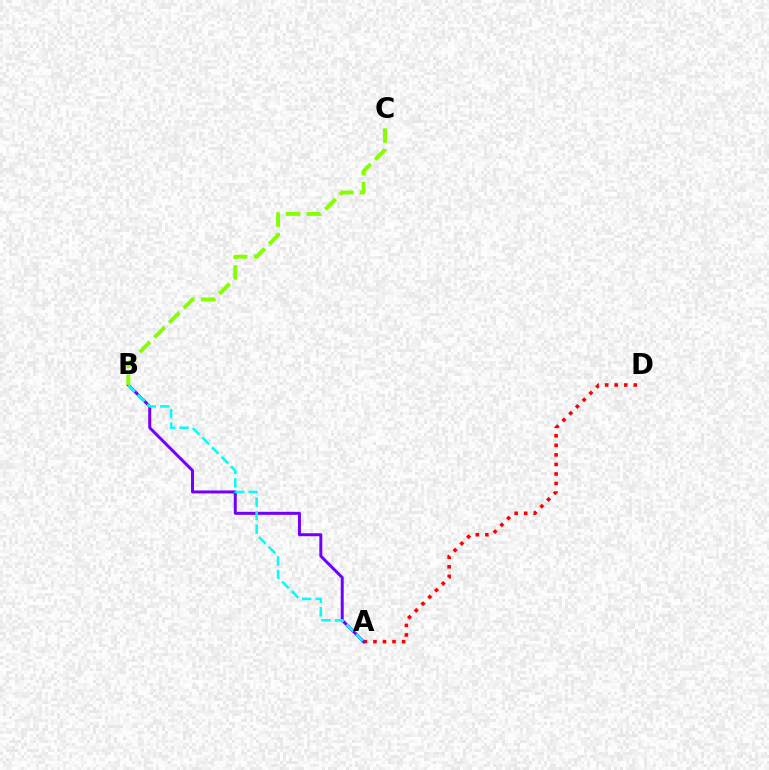{('A', 'D'): [{'color': '#ff0000', 'line_style': 'dotted', 'thickness': 2.59}], ('A', 'B'): [{'color': '#7200ff', 'line_style': 'solid', 'thickness': 2.15}, {'color': '#00fff6', 'line_style': 'dashed', 'thickness': 1.84}], ('B', 'C'): [{'color': '#84ff00', 'line_style': 'dashed', 'thickness': 2.82}]}